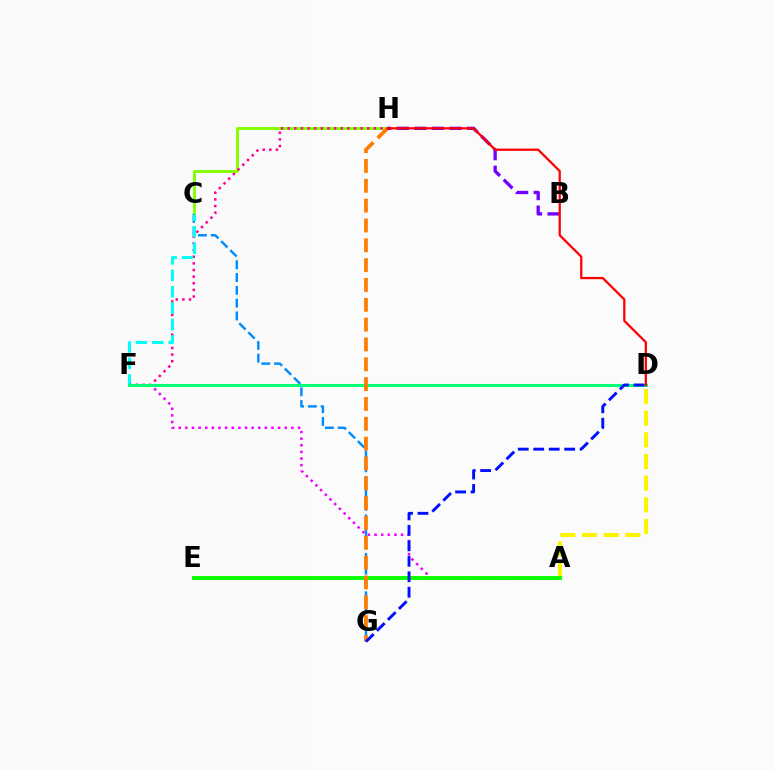{('C', 'H'): [{'color': '#84ff00', 'line_style': 'solid', 'thickness': 2.09}], ('C', 'G'): [{'color': '#008cff', 'line_style': 'dashed', 'thickness': 1.74}], ('F', 'H'): [{'color': '#ff0094', 'line_style': 'dotted', 'thickness': 1.8}], ('C', 'F'): [{'color': '#00fff6', 'line_style': 'dashed', 'thickness': 2.23}], ('A', 'D'): [{'color': '#fcf500', 'line_style': 'dashed', 'thickness': 2.94}], ('A', 'F'): [{'color': '#ee00ff', 'line_style': 'dotted', 'thickness': 1.8}], ('D', 'F'): [{'color': '#00ff74', 'line_style': 'solid', 'thickness': 2.18}], ('A', 'E'): [{'color': '#08ff00', 'line_style': 'solid', 'thickness': 2.79}], ('G', 'H'): [{'color': '#ff7c00', 'line_style': 'dashed', 'thickness': 2.69}], ('D', 'G'): [{'color': '#0010ff', 'line_style': 'dashed', 'thickness': 2.1}], ('B', 'H'): [{'color': '#7200ff', 'line_style': 'dashed', 'thickness': 2.39}], ('D', 'H'): [{'color': '#ff0000', 'line_style': 'solid', 'thickness': 1.62}]}